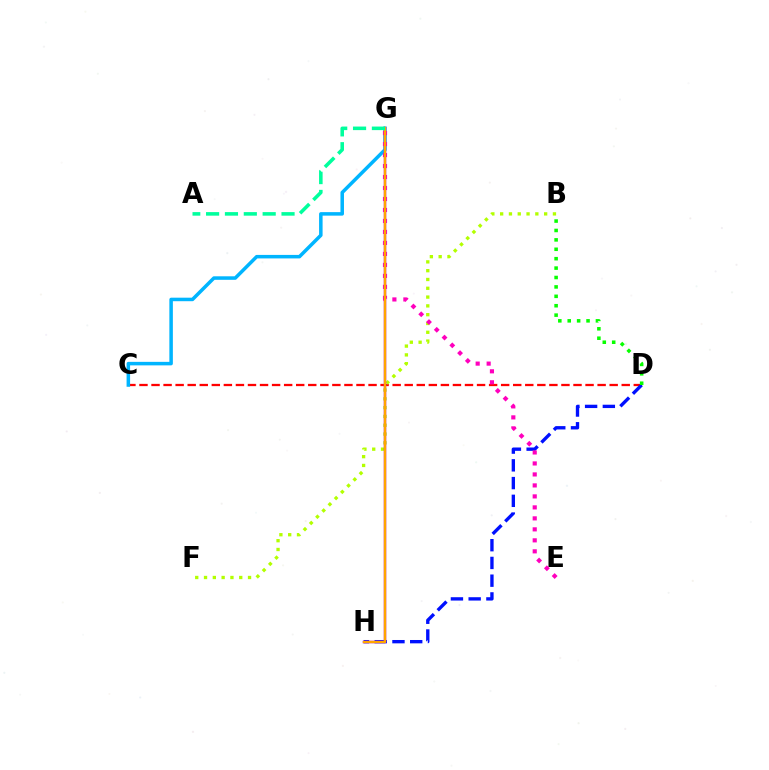{('C', 'D'): [{'color': '#ff0000', 'line_style': 'dashed', 'thickness': 1.64}], ('D', 'H'): [{'color': '#0010ff', 'line_style': 'dashed', 'thickness': 2.41}], ('B', 'D'): [{'color': '#08ff00', 'line_style': 'dotted', 'thickness': 2.56}], ('C', 'G'): [{'color': '#00b5ff', 'line_style': 'solid', 'thickness': 2.53}], ('B', 'F'): [{'color': '#b3ff00', 'line_style': 'dotted', 'thickness': 2.39}], ('E', 'G'): [{'color': '#ff00bd', 'line_style': 'dotted', 'thickness': 2.98}], ('G', 'H'): [{'color': '#9b00ff', 'line_style': 'solid', 'thickness': 1.74}, {'color': '#ffa500', 'line_style': 'solid', 'thickness': 1.73}], ('A', 'G'): [{'color': '#00ff9d', 'line_style': 'dashed', 'thickness': 2.56}]}